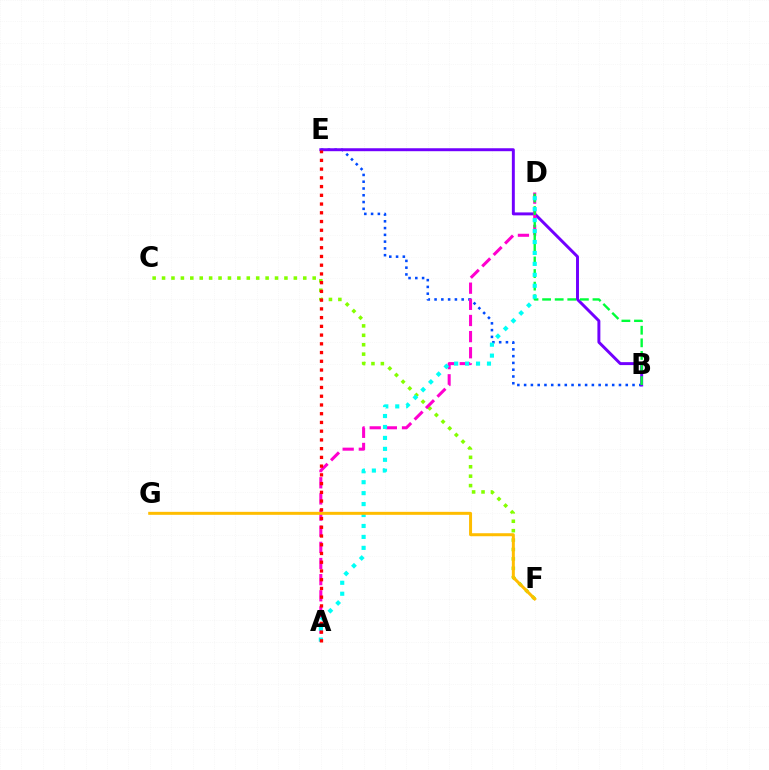{('B', 'E'): [{'color': '#004bff', 'line_style': 'dotted', 'thickness': 1.84}, {'color': '#7200ff', 'line_style': 'solid', 'thickness': 2.13}], ('C', 'F'): [{'color': '#84ff00', 'line_style': 'dotted', 'thickness': 2.56}], ('A', 'D'): [{'color': '#ff00cf', 'line_style': 'dashed', 'thickness': 2.19}, {'color': '#00fff6', 'line_style': 'dotted', 'thickness': 2.97}], ('B', 'D'): [{'color': '#00ff39', 'line_style': 'dashed', 'thickness': 1.71}], ('F', 'G'): [{'color': '#ffbd00', 'line_style': 'solid', 'thickness': 2.16}], ('A', 'E'): [{'color': '#ff0000', 'line_style': 'dotted', 'thickness': 2.37}]}